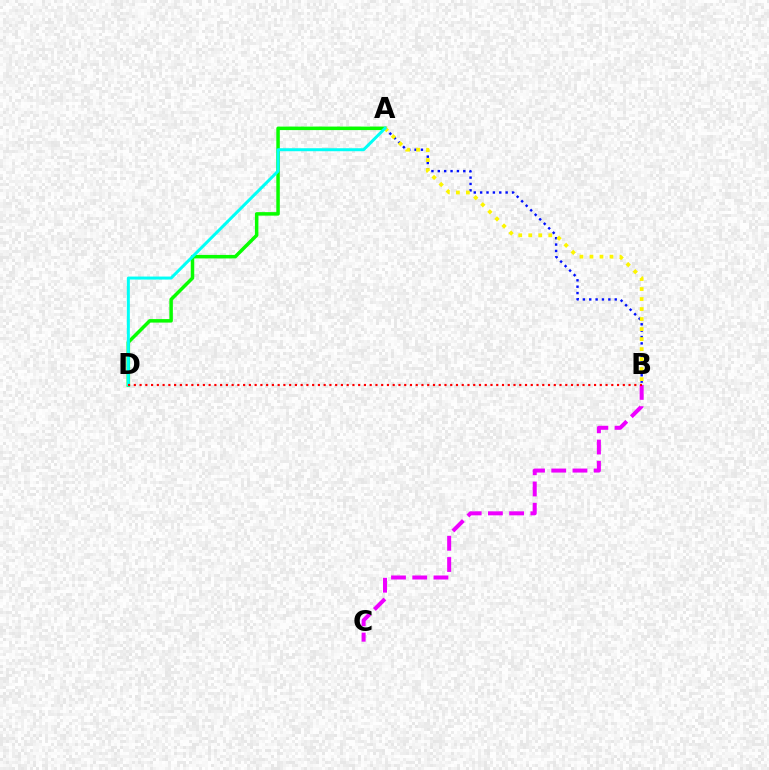{('A', 'D'): [{'color': '#08ff00', 'line_style': 'solid', 'thickness': 2.52}, {'color': '#00fff6', 'line_style': 'solid', 'thickness': 2.16}], ('A', 'B'): [{'color': '#0010ff', 'line_style': 'dotted', 'thickness': 1.73}, {'color': '#fcf500', 'line_style': 'dotted', 'thickness': 2.72}], ('B', 'C'): [{'color': '#ee00ff', 'line_style': 'dashed', 'thickness': 2.88}], ('B', 'D'): [{'color': '#ff0000', 'line_style': 'dotted', 'thickness': 1.56}]}